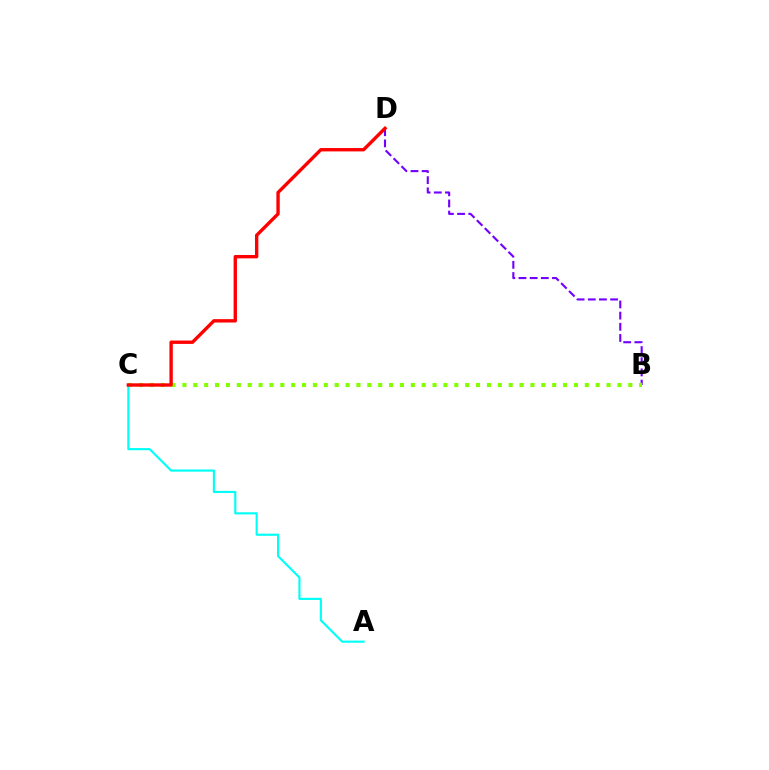{('B', 'D'): [{'color': '#7200ff', 'line_style': 'dashed', 'thickness': 1.52}], ('B', 'C'): [{'color': '#84ff00', 'line_style': 'dotted', 'thickness': 2.95}], ('A', 'C'): [{'color': '#00fff6', 'line_style': 'solid', 'thickness': 1.54}], ('C', 'D'): [{'color': '#ff0000', 'line_style': 'solid', 'thickness': 2.43}]}